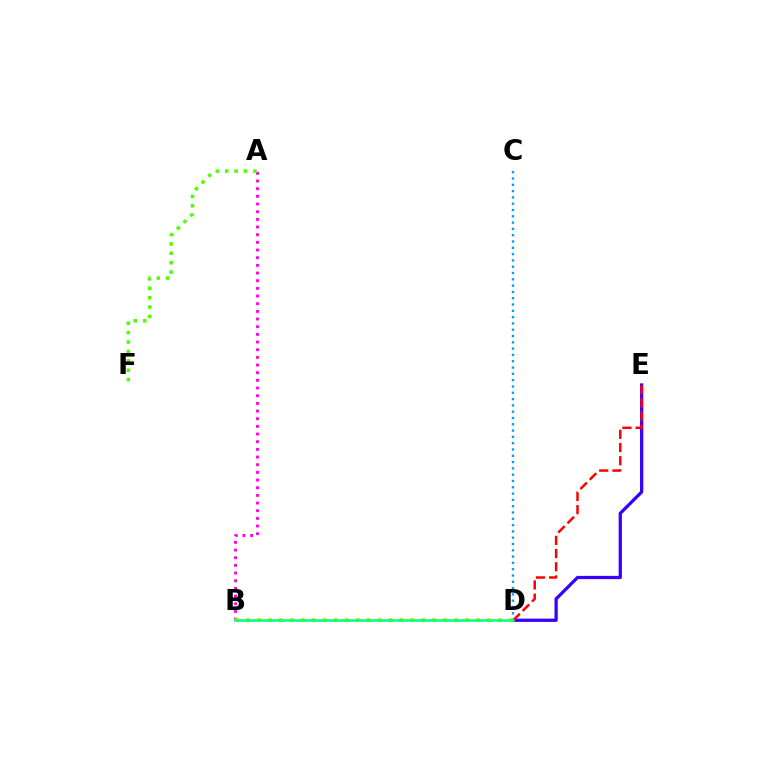{('C', 'D'): [{'color': '#009eff', 'line_style': 'dotted', 'thickness': 1.71}], ('D', 'E'): [{'color': '#3700ff', 'line_style': 'solid', 'thickness': 2.34}, {'color': '#ff0000', 'line_style': 'dashed', 'thickness': 1.79}], ('A', 'B'): [{'color': '#ff00ed', 'line_style': 'dotted', 'thickness': 2.08}], ('A', 'F'): [{'color': '#4fff00', 'line_style': 'dotted', 'thickness': 2.55}], ('B', 'D'): [{'color': '#ffd500', 'line_style': 'dotted', 'thickness': 2.98}, {'color': '#00ff86', 'line_style': 'solid', 'thickness': 1.84}]}